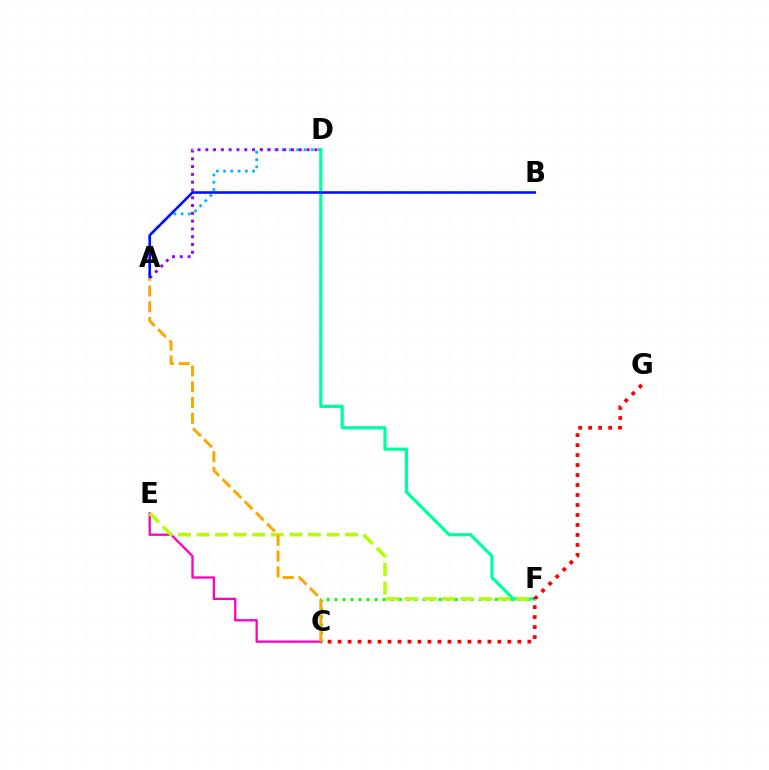{('C', 'F'): [{'color': '#08ff00', 'line_style': 'dotted', 'thickness': 2.18}], ('A', 'D'): [{'color': '#00b5ff', 'line_style': 'dotted', 'thickness': 1.97}, {'color': '#9b00ff', 'line_style': 'dotted', 'thickness': 2.12}], ('C', 'E'): [{'color': '#ff00bd', 'line_style': 'solid', 'thickness': 1.66}], ('D', 'F'): [{'color': '#00ff9d', 'line_style': 'solid', 'thickness': 2.3}], ('C', 'G'): [{'color': '#ff0000', 'line_style': 'dotted', 'thickness': 2.71}], ('A', 'B'): [{'color': '#0010ff', 'line_style': 'solid', 'thickness': 1.86}], ('E', 'F'): [{'color': '#b3ff00', 'line_style': 'dashed', 'thickness': 2.52}], ('A', 'C'): [{'color': '#ffa500', 'line_style': 'dashed', 'thickness': 2.14}]}